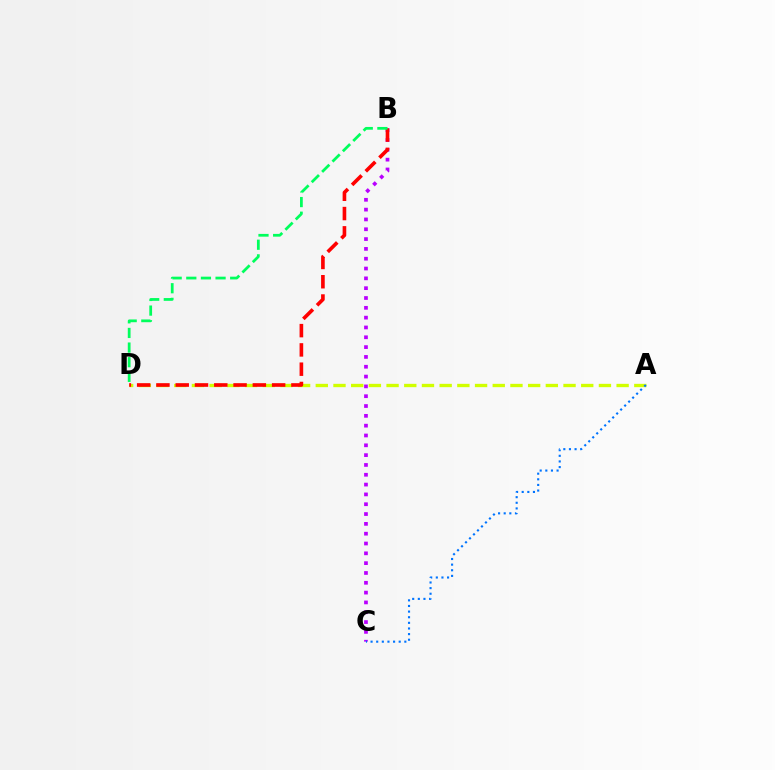{('B', 'C'): [{'color': '#b900ff', 'line_style': 'dotted', 'thickness': 2.67}], ('A', 'D'): [{'color': '#d1ff00', 'line_style': 'dashed', 'thickness': 2.4}], ('B', 'D'): [{'color': '#ff0000', 'line_style': 'dashed', 'thickness': 2.62}, {'color': '#00ff5c', 'line_style': 'dashed', 'thickness': 1.99}], ('A', 'C'): [{'color': '#0074ff', 'line_style': 'dotted', 'thickness': 1.53}]}